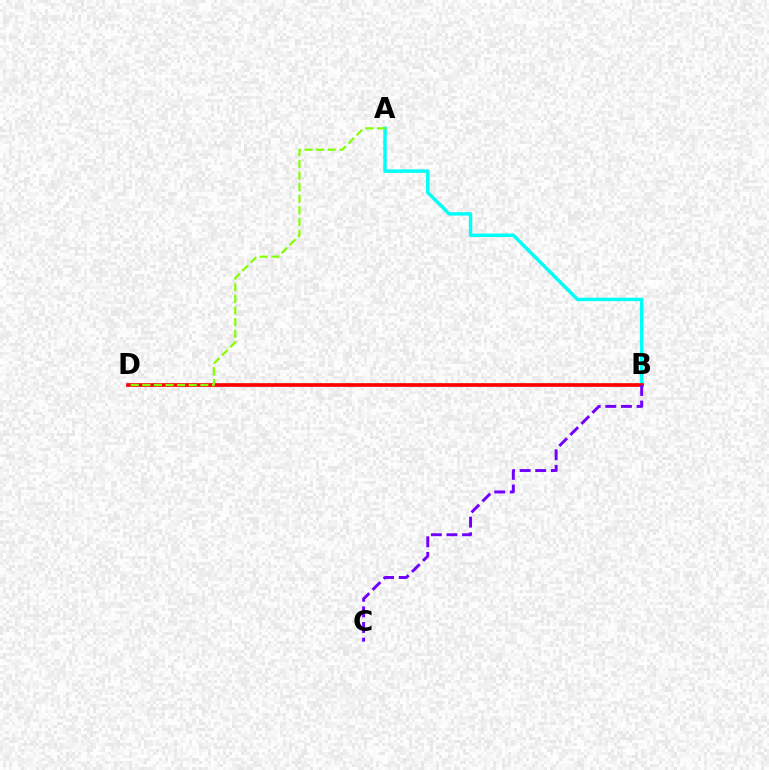{('A', 'B'): [{'color': '#00fff6', 'line_style': 'solid', 'thickness': 2.48}], ('B', 'D'): [{'color': '#ff0000', 'line_style': 'solid', 'thickness': 2.64}], ('A', 'D'): [{'color': '#84ff00', 'line_style': 'dashed', 'thickness': 1.58}], ('B', 'C'): [{'color': '#7200ff', 'line_style': 'dashed', 'thickness': 2.12}]}